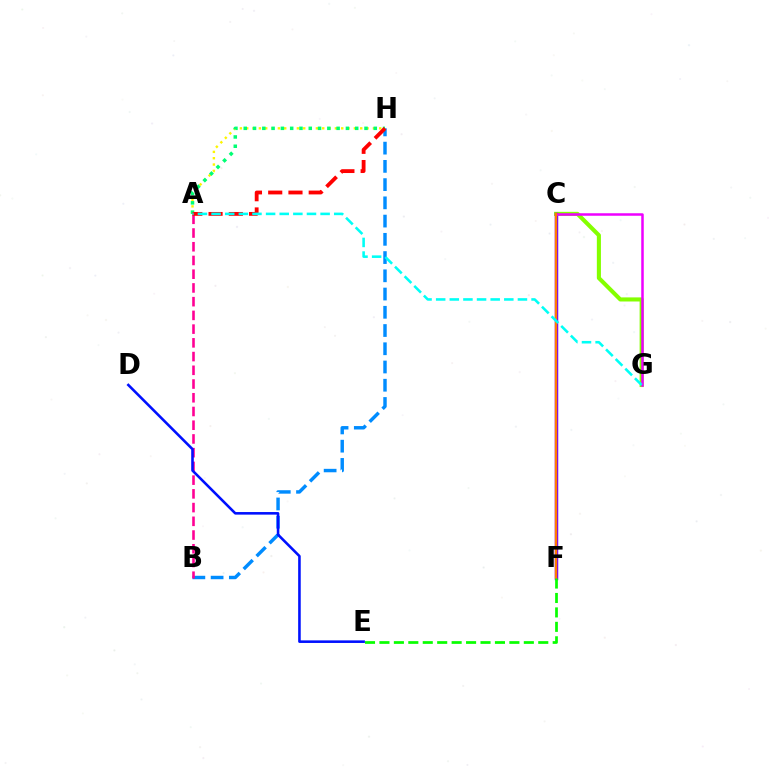{('B', 'H'): [{'color': '#008cff', 'line_style': 'dashed', 'thickness': 2.48}], ('C', 'G'): [{'color': '#84ff00', 'line_style': 'solid', 'thickness': 2.95}, {'color': '#ee00ff', 'line_style': 'solid', 'thickness': 1.8}], ('A', 'H'): [{'color': '#fcf500', 'line_style': 'dotted', 'thickness': 1.72}, {'color': '#00ff74', 'line_style': 'dotted', 'thickness': 2.52}, {'color': '#ff0000', 'line_style': 'dashed', 'thickness': 2.75}], ('A', 'B'): [{'color': '#ff0094', 'line_style': 'dashed', 'thickness': 1.86}], ('D', 'E'): [{'color': '#0010ff', 'line_style': 'solid', 'thickness': 1.86}], ('C', 'F'): [{'color': '#7200ff', 'line_style': 'solid', 'thickness': 2.51}, {'color': '#ff7c00', 'line_style': 'solid', 'thickness': 1.67}], ('E', 'F'): [{'color': '#08ff00', 'line_style': 'dashed', 'thickness': 1.96}], ('A', 'G'): [{'color': '#00fff6', 'line_style': 'dashed', 'thickness': 1.85}]}